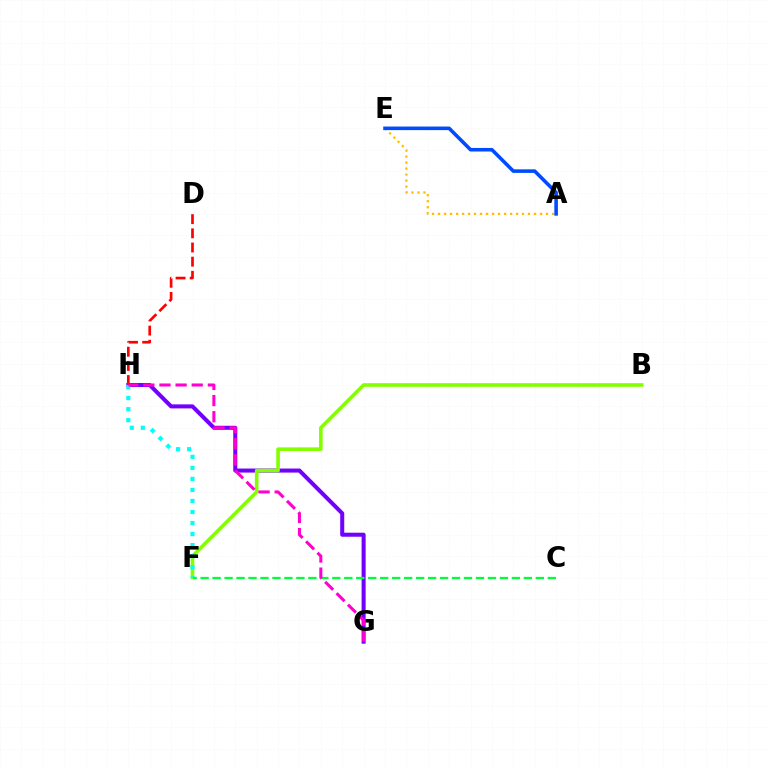{('G', 'H'): [{'color': '#7200ff', 'line_style': 'solid', 'thickness': 2.91}, {'color': '#ff00cf', 'line_style': 'dashed', 'thickness': 2.19}], ('B', 'F'): [{'color': '#84ff00', 'line_style': 'solid', 'thickness': 2.61}], ('F', 'H'): [{'color': '#00fff6', 'line_style': 'dotted', 'thickness': 3.0}], ('C', 'F'): [{'color': '#00ff39', 'line_style': 'dashed', 'thickness': 1.63}], ('D', 'H'): [{'color': '#ff0000', 'line_style': 'dashed', 'thickness': 1.92}], ('A', 'E'): [{'color': '#ffbd00', 'line_style': 'dotted', 'thickness': 1.63}, {'color': '#004bff', 'line_style': 'solid', 'thickness': 2.57}]}